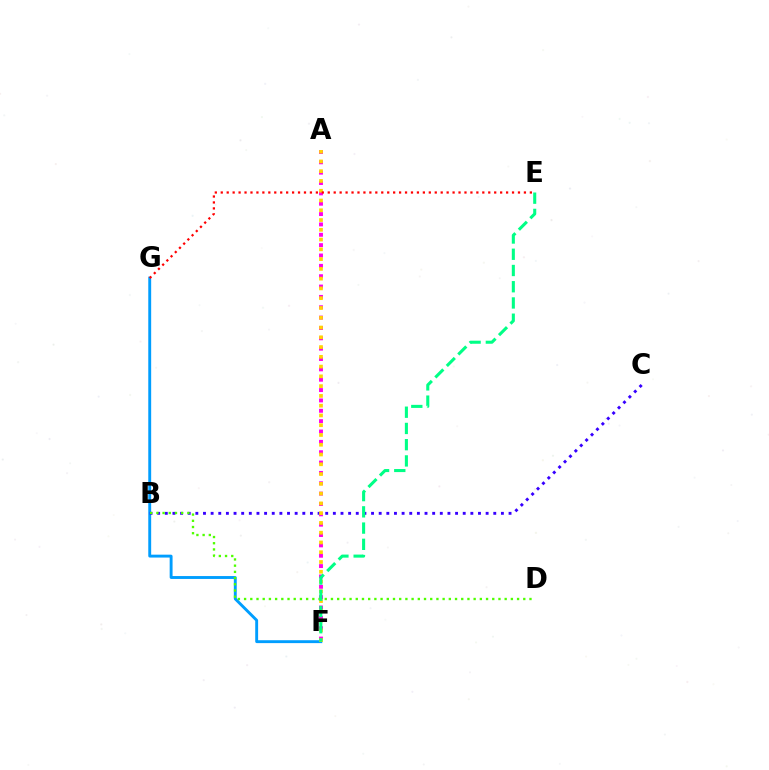{('F', 'G'): [{'color': '#009eff', 'line_style': 'solid', 'thickness': 2.08}], ('A', 'F'): [{'color': '#ff00ed', 'line_style': 'dotted', 'thickness': 2.81}, {'color': '#ffd500', 'line_style': 'dotted', 'thickness': 2.65}], ('B', 'C'): [{'color': '#3700ff', 'line_style': 'dotted', 'thickness': 2.08}], ('E', 'G'): [{'color': '#ff0000', 'line_style': 'dotted', 'thickness': 1.62}], ('B', 'D'): [{'color': '#4fff00', 'line_style': 'dotted', 'thickness': 1.69}], ('E', 'F'): [{'color': '#00ff86', 'line_style': 'dashed', 'thickness': 2.21}]}